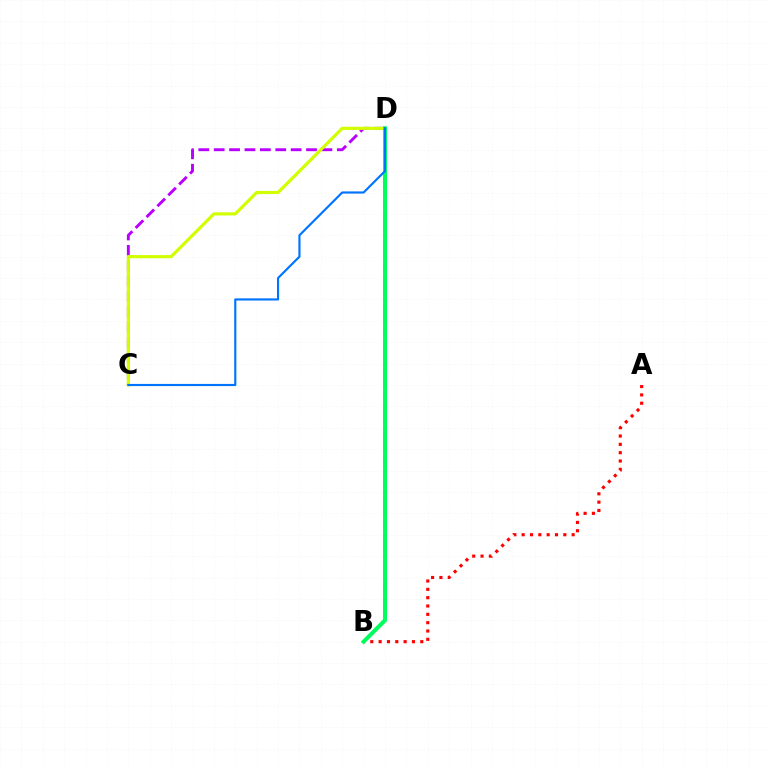{('C', 'D'): [{'color': '#b900ff', 'line_style': 'dashed', 'thickness': 2.09}, {'color': '#d1ff00', 'line_style': 'solid', 'thickness': 2.29}, {'color': '#0074ff', 'line_style': 'solid', 'thickness': 1.55}], ('A', 'B'): [{'color': '#ff0000', 'line_style': 'dotted', 'thickness': 2.26}], ('B', 'D'): [{'color': '#00ff5c', 'line_style': 'solid', 'thickness': 2.9}]}